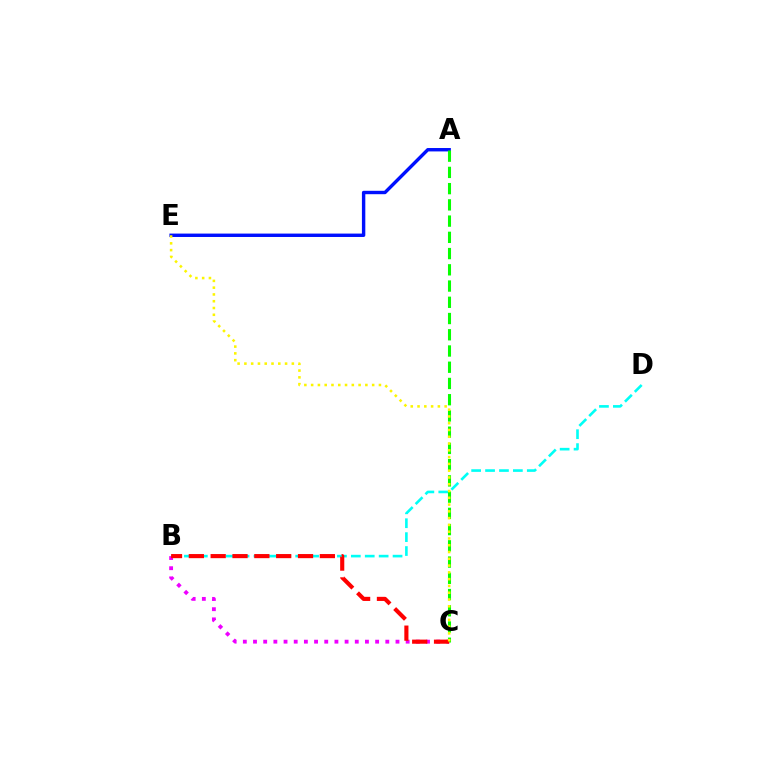{('B', 'C'): [{'color': '#ee00ff', 'line_style': 'dotted', 'thickness': 2.76}, {'color': '#ff0000', 'line_style': 'dashed', 'thickness': 2.97}], ('B', 'D'): [{'color': '#00fff6', 'line_style': 'dashed', 'thickness': 1.89}], ('A', 'E'): [{'color': '#0010ff', 'line_style': 'solid', 'thickness': 2.45}], ('A', 'C'): [{'color': '#08ff00', 'line_style': 'dashed', 'thickness': 2.21}], ('C', 'E'): [{'color': '#fcf500', 'line_style': 'dotted', 'thickness': 1.84}]}